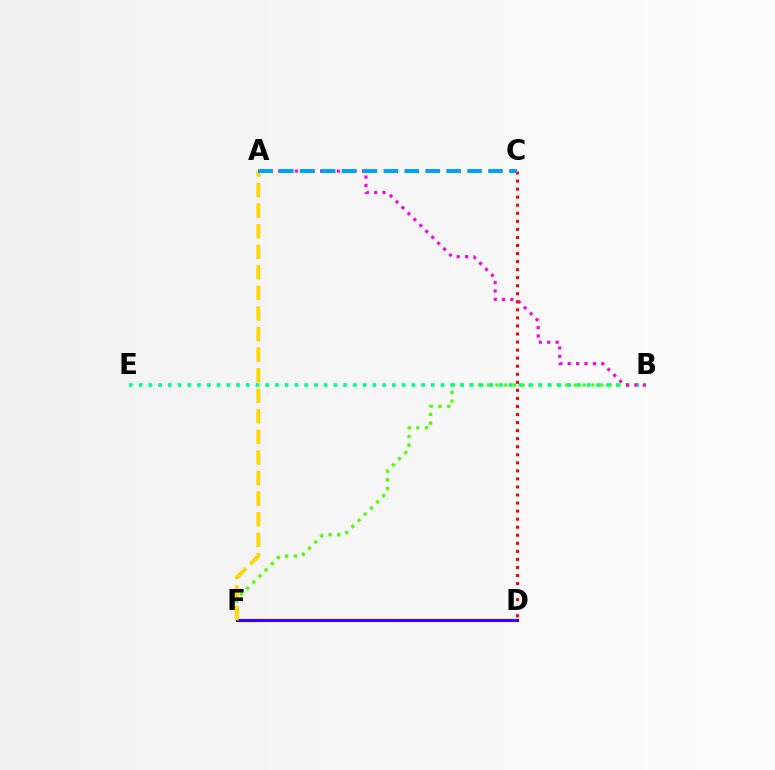{('B', 'F'): [{'color': '#4fff00', 'line_style': 'dotted', 'thickness': 2.37}], ('B', 'E'): [{'color': '#00ff86', 'line_style': 'dotted', 'thickness': 2.65}], ('A', 'B'): [{'color': '#ff00ed', 'line_style': 'dotted', 'thickness': 2.28}], ('D', 'F'): [{'color': '#3700ff', 'line_style': 'solid', 'thickness': 2.23}], ('C', 'D'): [{'color': '#ff0000', 'line_style': 'dotted', 'thickness': 2.19}], ('A', 'F'): [{'color': '#ffd500', 'line_style': 'dashed', 'thickness': 2.79}], ('A', 'C'): [{'color': '#009eff', 'line_style': 'dashed', 'thickness': 2.84}]}